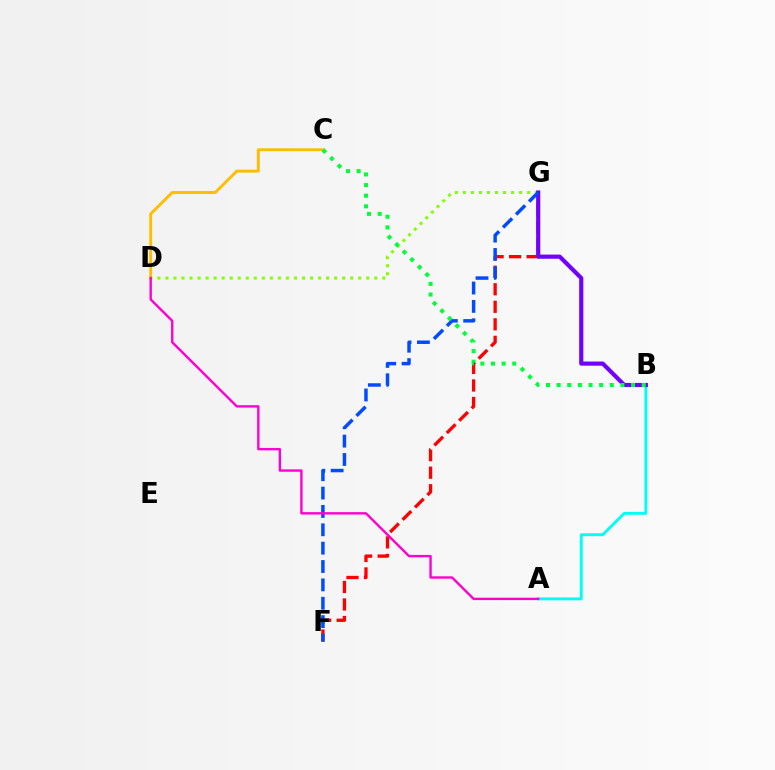{('C', 'D'): [{'color': '#ffbd00', 'line_style': 'solid', 'thickness': 2.08}], ('A', 'B'): [{'color': '#00fff6', 'line_style': 'solid', 'thickness': 2.08}], ('D', 'G'): [{'color': '#84ff00', 'line_style': 'dotted', 'thickness': 2.18}], ('F', 'G'): [{'color': '#ff0000', 'line_style': 'dashed', 'thickness': 2.38}, {'color': '#004bff', 'line_style': 'dashed', 'thickness': 2.49}], ('B', 'G'): [{'color': '#7200ff', 'line_style': 'solid', 'thickness': 2.99}], ('B', 'C'): [{'color': '#00ff39', 'line_style': 'dotted', 'thickness': 2.89}], ('A', 'D'): [{'color': '#ff00cf', 'line_style': 'solid', 'thickness': 1.72}]}